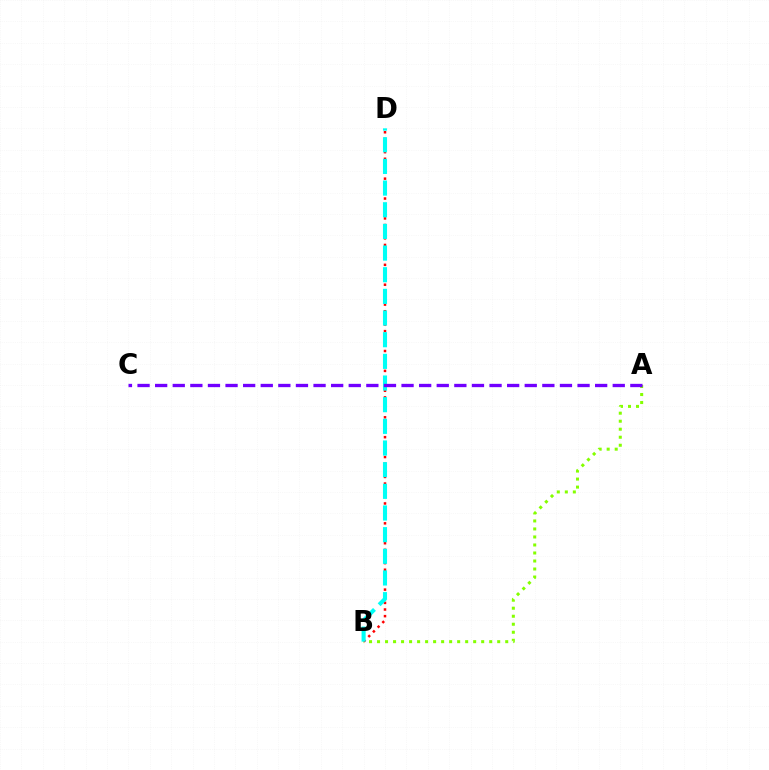{('B', 'D'): [{'color': '#ff0000', 'line_style': 'dotted', 'thickness': 1.8}, {'color': '#00fff6', 'line_style': 'dashed', 'thickness': 2.94}], ('A', 'B'): [{'color': '#84ff00', 'line_style': 'dotted', 'thickness': 2.18}], ('A', 'C'): [{'color': '#7200ff', 'line_style': 'dashed', 'thickness': 2.39}]}